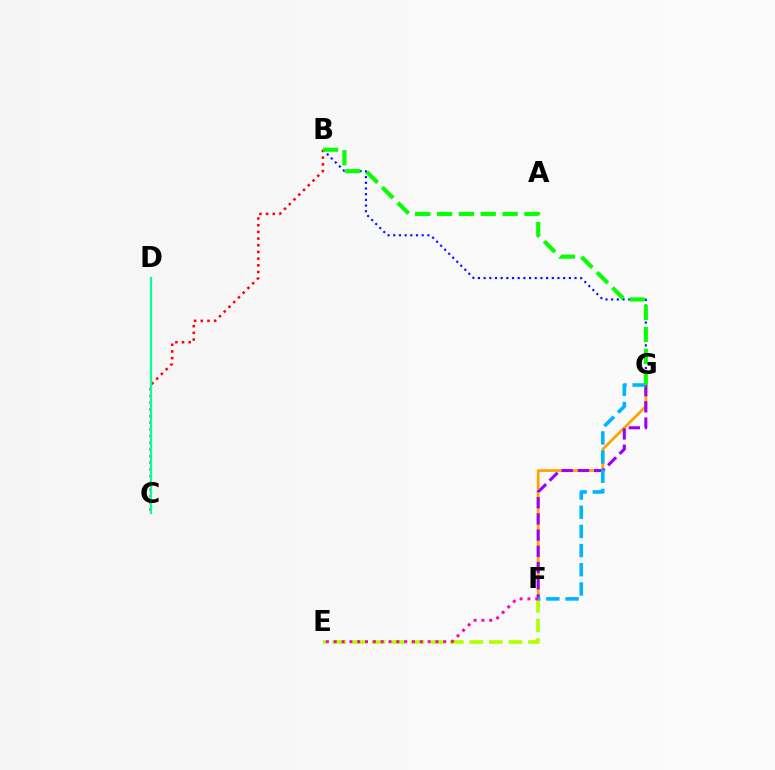{('F', 'G'): [{'color': '#ffa500', 'line_style': 'solid', 'thickness': 2.0}, {'color': '#9b00ff', 'line_style': 'dashed', 'thickness': 2.2}, {'color': '#00b5ff', 'line_style': 'dashed', 'thickness': 2.6}], ('B', 'G'): [{'color': '#0010ff', 'line_style': 'dotted', 'thickness': 1.54}, {'color': '#08ff00', 'line_style': 'dashed', 'thickness': 2.97}], ('E', 'F'): [{'color': '#b3ff00', 'line_style': 'dashed', 'thickness': 2.66}, {'color': '#ff00bd', 'line_style': 'dotted', 'thickness': 2.13}], ('B', 'C'): [{'color': '#ff0000', 'line_style': 'dotted', 'thickness': 1.82}], ('C', 'D'): [{'color': '#00ff9d', 'line_style': 'solid', 'thickness': 1.6}]}